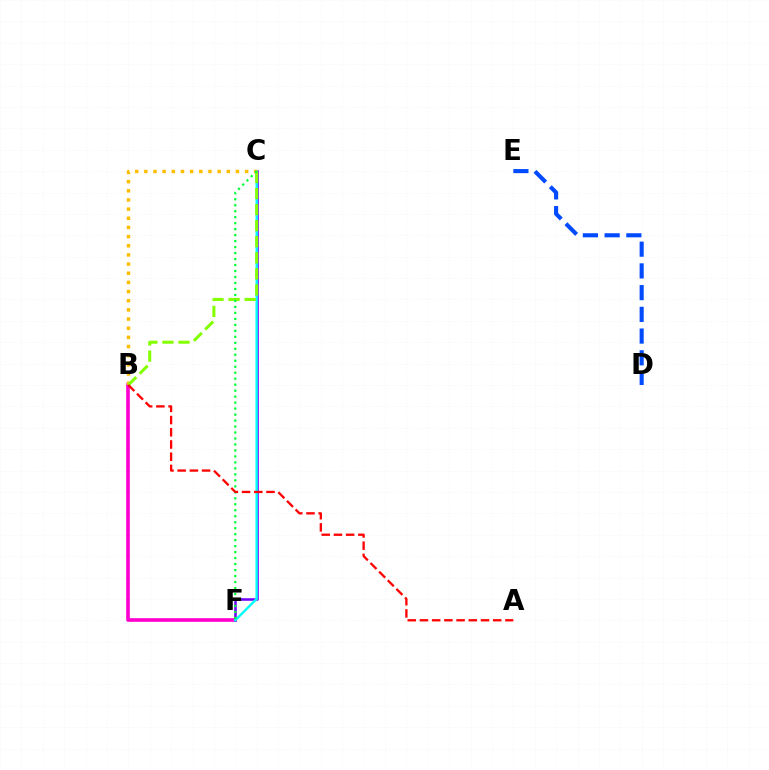{('B', 'F'): [{'color': '#ff00cf', 'line_style': 'solid', 'thickness': 2.63}], ('C', 'F'): [{'color': '#7200ff', 'line_style': 'solid', 'thickness': 1.85}, {'color': '#00fff6', 'line_style': 'solid', 'thickness': 1.71}, {'color': '#00ff39', 'line_style': 'dotted', 'thickness': 1.62}], ('B', 'C'): [{'color': '#ffbd00', 'line_style': 'dotted', 'thickness': 2.49}, {'color': '#84ff00', 'line_style': 'dashed', 'thickness': 2.18}], ('D', 'E'): [{'color': '#004bff', 'line_style': 'dashed', 'thickness': 2.95}], ('A', 'B'): [{'color': '#ff0000', 'line_style': 'dashed', 'thickness': 1.66}]}